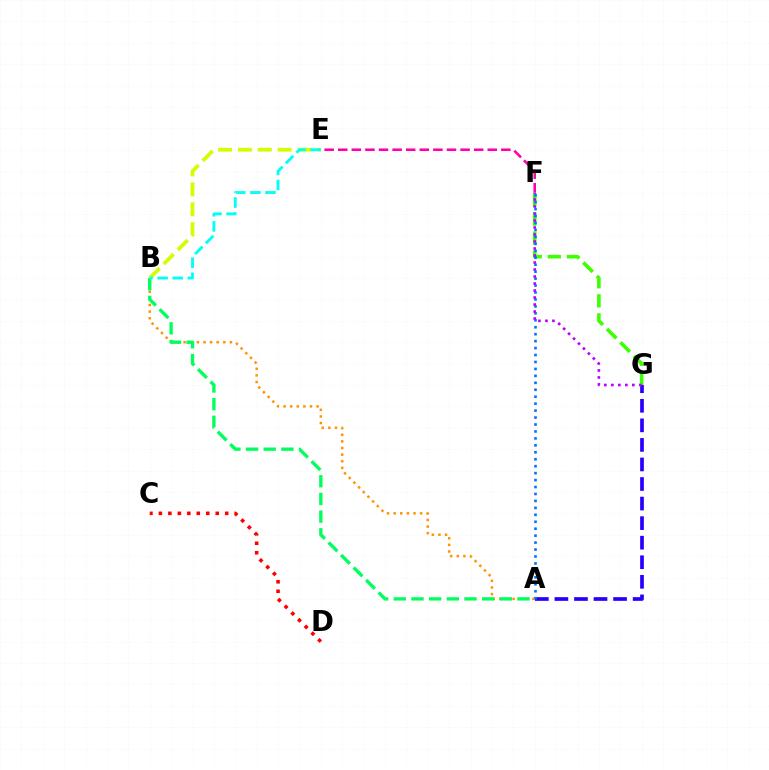{('C', 'D'): [{'color': '#ff0000', 'line_style': 'dotted', 'thickness': 2.57}], ('A', 'B'): [{'color': '#ff9400', 'line_style': 'dotted', 'thickness': 1.8}, {'color': '#00ff5c', 'line_style': 'dashed', 'thickness': 2.4}], ('A', 'G'): [{'color': '#2500ff', 'line_style': 'dashed', 'thickness': 2.66}], ('F', 'G'): [{'color': '#3dff00', 'line_style': 'dashed', 'thickness': 2.59}, {'color': '#b900ff', 'line_style': 'dotted', 'thickness': 1.9}], ('B', 'E'): [{'color': '#d1ff00', 'line_style': 'dashed', 'thickness': 2.7}, {'color': '#00fff6', 'line_style': 'dashed', 'thickness': 2.05}], ('E', 'F'): [{'color': '#ff00ac', 'line_style': 'dashed', 'thickness': 1.85}], ('A', 'F'): [{'color': '#0074ff', 'line_style': 'dotted', 'thickness': 1.89}]}